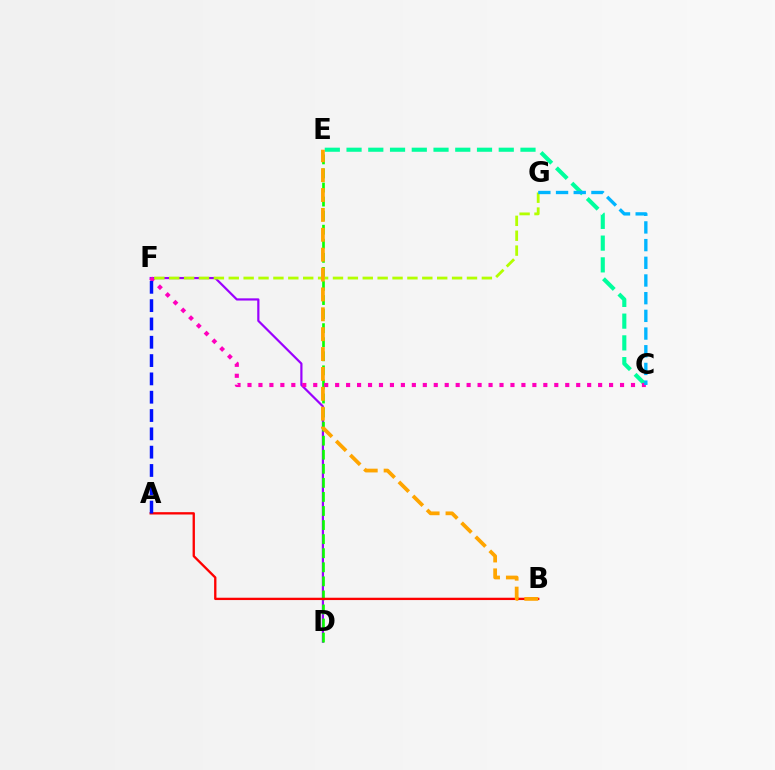{('D', 'F'): [{'color': '#9b00ff', 'line_style': 'solid', 'thickness': 1.58}], ('D', 'E'): [{'color': '#08ff00', 'line_style': 'dashed', 'thickness': 1.91}], ('C', 'E'): [{'color': '#00ff9d', 'line_style': 'dashed', 'thickness': 2.95}], ('C', 'F'): [{'color': '#ff00bd', 'line_style': 'dotted', 'thickness': 2.98}], ('F', 'G'): [{'color': '#b3ff00', 'line_style': 'dashed', 'thickness': 2.02}], ('A', 'B'): [{'color': '#ff0000', 'line_style': 'solid', 'thickness': 1.68}], ('B', 'E'): [{'color': '#ffa500', 'line_style': 'dashed', 'thickness': 2.7}], ('A', 'F'): [{'color': '#0010ff', 'line_style': 'dashed', 'thickness': 2.49}], ('C', 'G'): [{'color': '#00b5ff', 'line_style': 'dashed', 'thickness': 2.4}]}